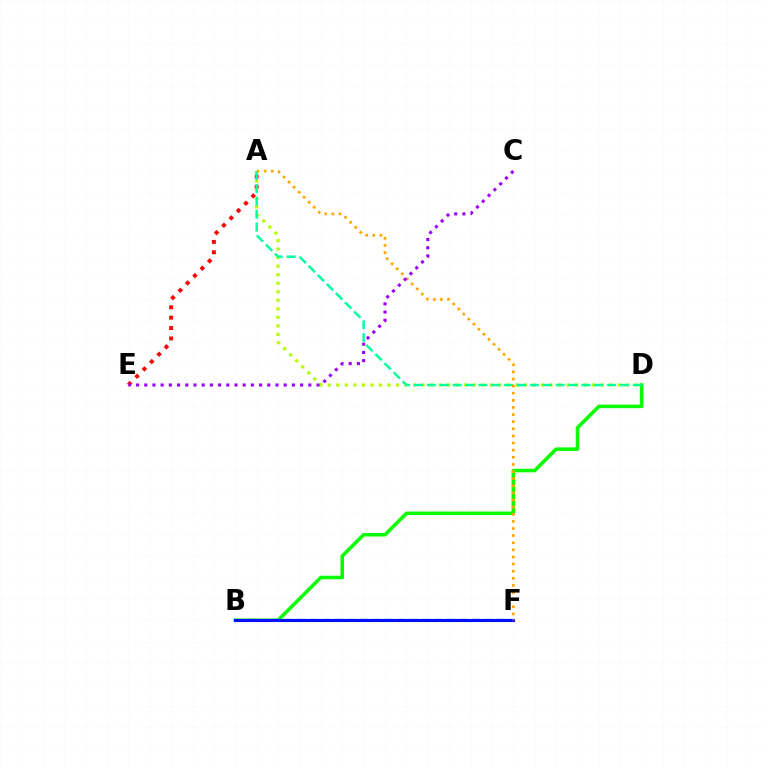{('A', 'E'): [{'color': '#ff0000', 'line_style': 'dotted', 'thickness': 2.82}], ('B', 'D'): [{'color': '#08ff00', 'line_style': 'solid', 'thickness': 2.56}], ('A', 'D'): [{'color': '#b3ff00', 'line_style': 'dotted', 'thickness': 2.32}, {'color': '#00ff9d', 'line_style': 'dashed', 'thickness': 1.75}], ('B', 'F'): [{'color': '#00b5ff', 'line_style': 'dashed', 'thickness': 1.69}, {'color': '#ff00bd', 'line_style': 'solid', 'thickness': 1.88}, {'color': '#0010ff', 'line_style': 'solid', 'thickness': 2.22}], ('A', 'F'): [{'color': '#ffa500', 'line_style': 'dotted', 'thickness': 1.93}], ('C', 'E'): [{'color': '#9b00ff', 'line_style': 'dotted', 'thickness': 2.23}]}